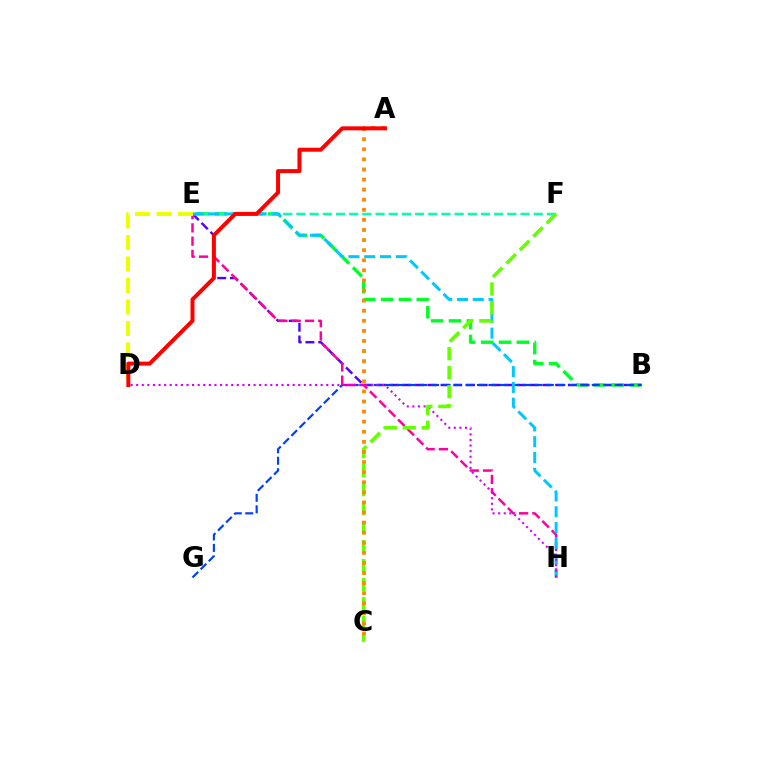{('B', 'E'): [{'color': '#4f00ff', 'line_style': 'dashed', 'thickness': 1.73}, {'color': '#00ff27', 'line_style': 'dashed', 'thickness': 2.43}], ('E', 'F'): [{'color': '#00ffaf', 'line_style': 'dashed', 'thickness': 1.79}], ('B', 'G'): [{'color': '#003fff', 'line_style': 'dashed', 'thickness': 1.56}], ('E', 'H'): [{'color': '#ff00a0', 'line_style': 'dashed', 'thickness': 1.8}, {'color': '#00c7ff', 'line_style': 'dashed', 'thickness': 2.14}], ('D', 'H'): [{'color': '#d600ff', 'line_style': 'dotted', 'thickness': 1.52}], ('C', 'F'): [{'color': '#66ff00', 'line_style': 'dashed', 'thickness': 2.58}], ('D', 'E'): [{'color': '#eeff00', 'line_style': 'dashed', 'thickness': 2.92}], ('A', 'C'): [{'color': '#ff8800', 'line_style': 'dotted', 'thickness': 2.74}], ('A', 'D'): [{'color': '#ff0000', 'line_style': 'solid', 'thickness': 2.87}]}